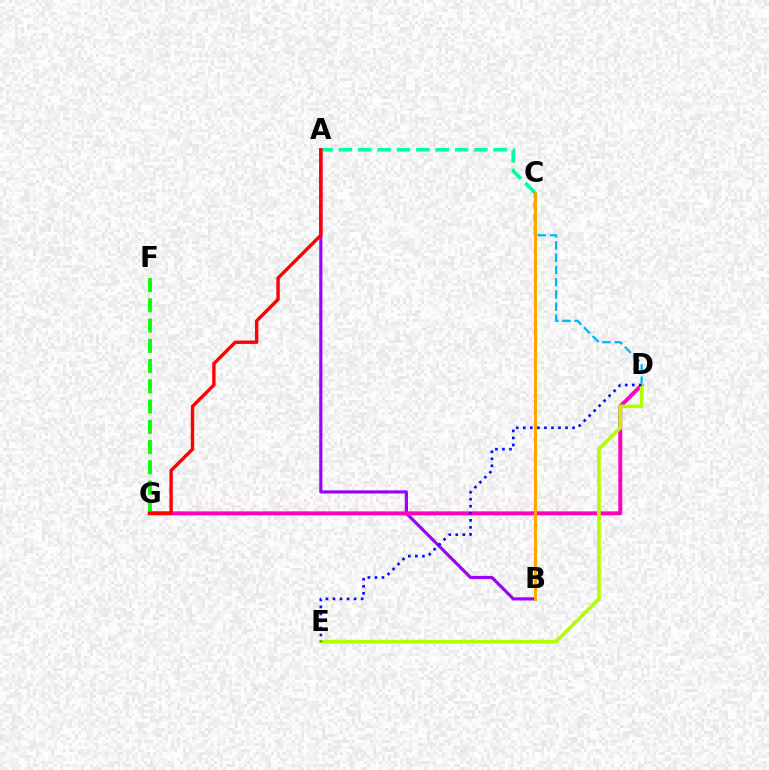{('A', 'B'): [{'color': '#9b00ff', 'line_style': 'solid', 'thickness': 2.28}], ('D', 'G'): [{'color': '#ff00bd', 'line_style': 'solid', 'thickness': 2.82}], ('C', 'D'): [{'color': '#00b5ff', 'line_style': 'dashed', 'thickness': 1.66}], ('D', 'E'): [{'color': '#b3ff00', 'line_style': 'solid', 'thickness': 2.63}, {'color': '#0010ff', 'line_style': 'dotted', 'thickness': 1.91}], ('B', 'C'): [{'color': '#ffa500', 'line_style': 'solid', 'thickness': 2.19}], ('F', 'G'): [{'color': '#08ff00', 'line_style': 'dashed', 'thickness': 2.75}], ('A', 'C'): [{'color': '#00ff9d', 'line_style': 'dashed', 'thickness': 2.63}], ('A', 'G'): [{'color': '#ff0000', 'line_style': 'solid', 'thickness': 2.45}]}